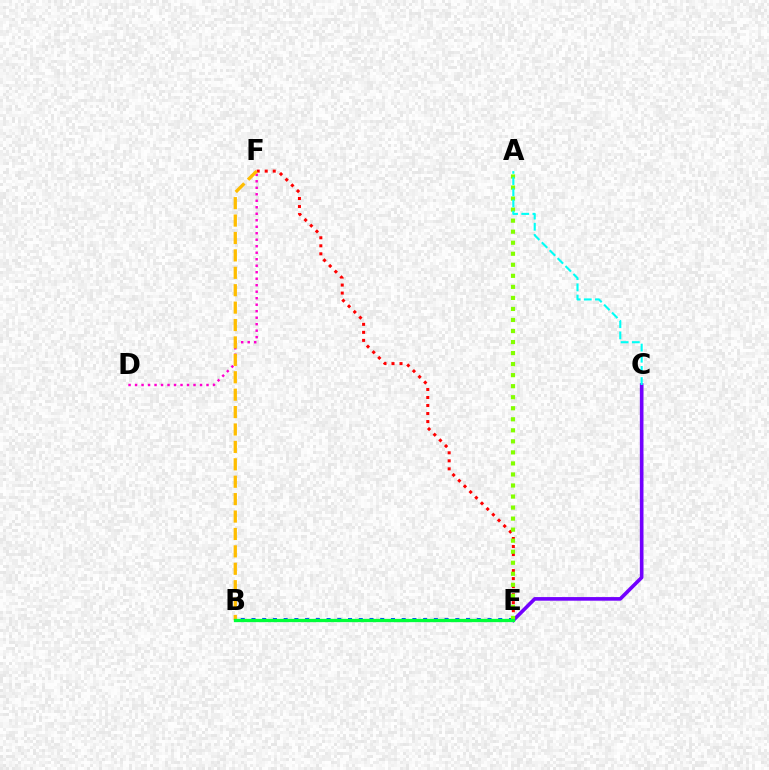{('E', 'F'): [{'color': '#ff0000', 'line_style': 'dotted', 'thickness': 2.18}], ('D', 'F'): [{'color': '#ff00cf', 'line_style': 'dotted', 'thickness': 1.76}], ('B', 'E'): [{'color': '#004bff', 'line_style': 'dotted', 'thickness': 2.92}, {'color': '#00ff39', 'line_style': 'solid', 'thickness': 2.37}], ('C', 'E'): [{'color': '#7200ff', 'line_style': 'solid', 'thickness': 2.61}], ('A', 'E'): [{'color': '#84ff00', 'line_style': 'dotted', 'thickness': 3.0}], ('A', 'C'): [{'color': '#00fff6', 'line_style': 'dashed', 'thickness': 1.52}], ('B', 'F'): [{'color': '#ffbd00', 'line_style': 'dashed', 'thickness': 2.37}]}